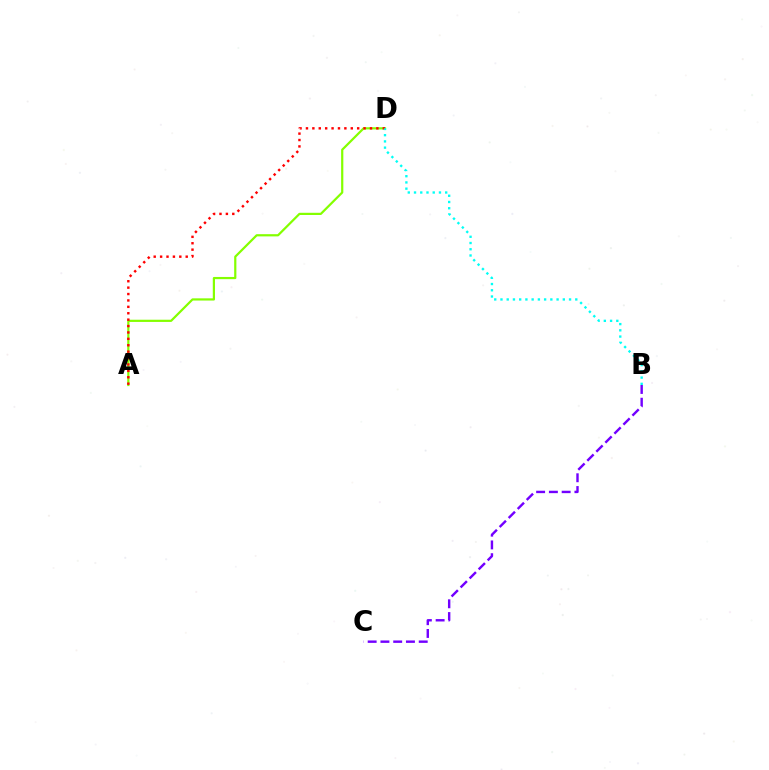{('A', 'D'): [{'color': '#84ff00', 'line_style': 'solid', 'thickness': 1.59}, {'color': '#ff0000', 'line_style': 'dotted', 'thickness': 1.74}], ('B', 'C'): [{'color': '#7200ff', 'line_style': 'dashed', 'thickness': 1.73}], ('B', 'D'): [{'color': '#00fff6', 'line_style': 'dotted', 'thickness': 1.69}]}